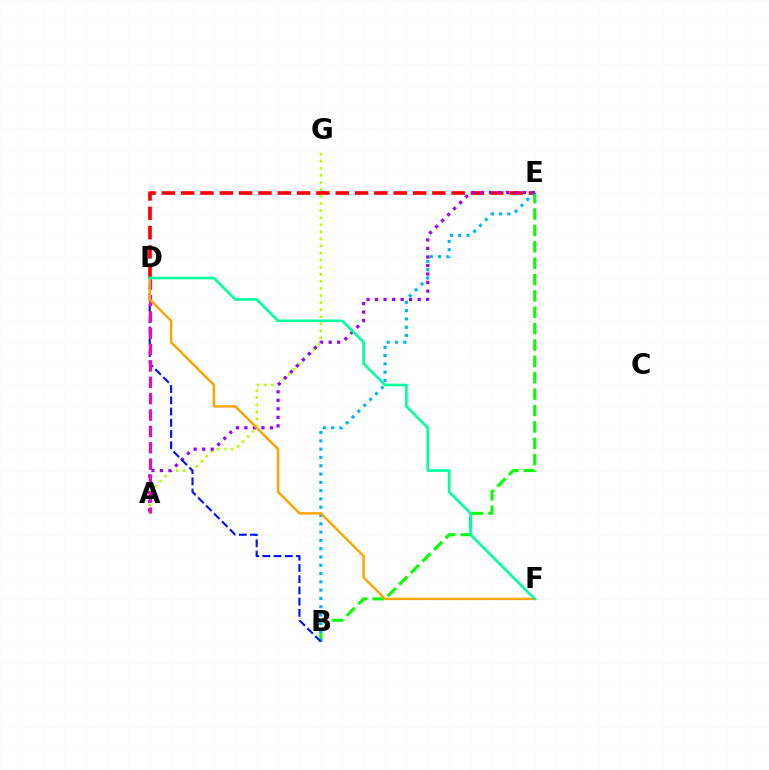{('B', 'E'): [{'color': '#08ff00', 'line_style': 'dashed', 'thickness': 2.22}, {'color': '#00b5ff', 'line_style': 'dotted', 'thickness': 2.25}], ('A', 'G'): [{'color': '#b3ff00', 'line_style': 'dotted', 'thickness': 1.92}], ('D', 'E'): [{'color': '#ff0000', 'line_style': 'dashed', 'thickness': 2.62}], ('A', 'E'): [{'color': '#9b00ff', 'line_style': 'dotted', 'thickness': 2.31}], ('B', 'D'): [{'color': '#0010ff', 'line_style': 'dashed', 'thickness': 1.53}], ('A', 'D'): [{'color': '#ff00bd', 'line_style': 'dashed', 'thickness': 2.22}], ('D', 'F'): [{'color': '#ffa500', 'line_style': 'solid', 'thickness': 1.77}, {'color': '#00ff9d', 'line_style': 'solid', 'thickness': 1.91}]}